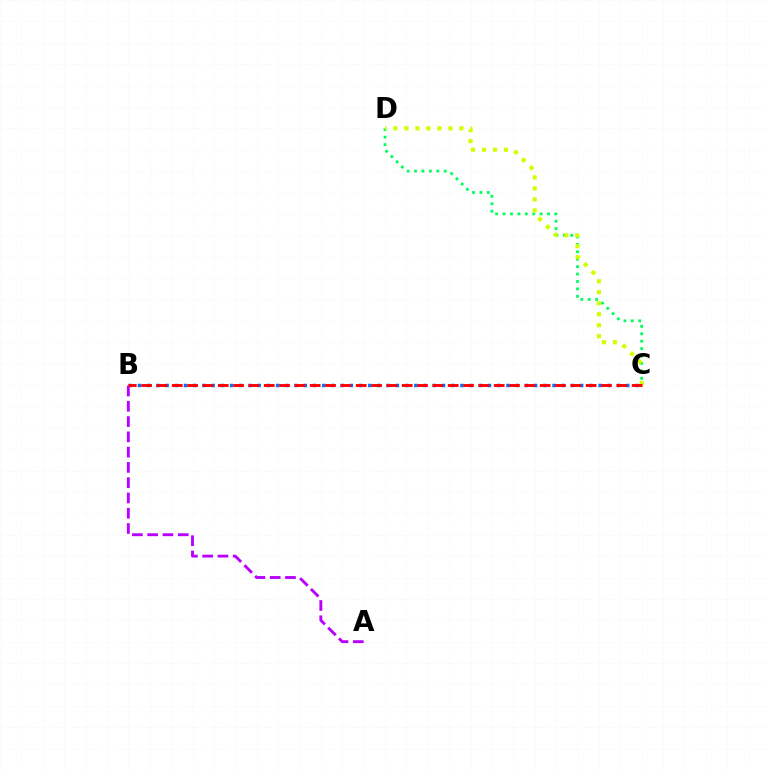{('B', 'C'): [{'color': '#0074ff', 'line_style': 'dotted', 'thickness': 2.5}, {'color': '#ff0000', 'line_style': 'dashed', 'thickness': 2.08}], ('C', 'D'): [{'color': '#00ff5c', 'line_style': 'dotted', 'thickness': 2.02}, {'color': '#d1ff00', 'line_style': 'dotted', 'thickness': 2.99}], ('A', 'B'): [{'color': '#b900ff', 'line_style': 'dashed', 'thickness': 2.08}]}